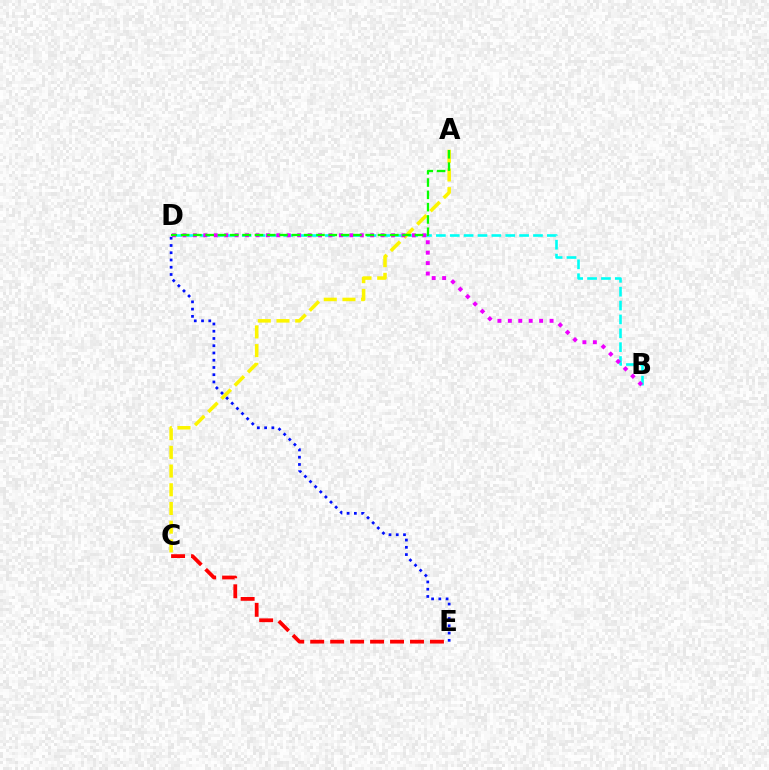{('A', 'C'): [{'color': '#fcf500', 'line_style': 'dashed', 'thickness': 2.54}], ('B', 'D'): [{'color': '#00fff6', 'line_style': 'dashed', 'thickness': 1.88}, {'color': '#ee00ff', 'line_style': 'dotted', 'thickness': 2.83}], ('A', 'D'): [{'color': '#08ff00', 'line_style': 'dashed', 'thickness': 1.67}], ('D', 'E'): [{'color': '#0010ff', 'line_style': 'dotted', 'thickness': 1.97}], ('C', 'E'): [{'color': '#ff0000', 'line_style': 'dashed', 'thickness': 2.71}]}